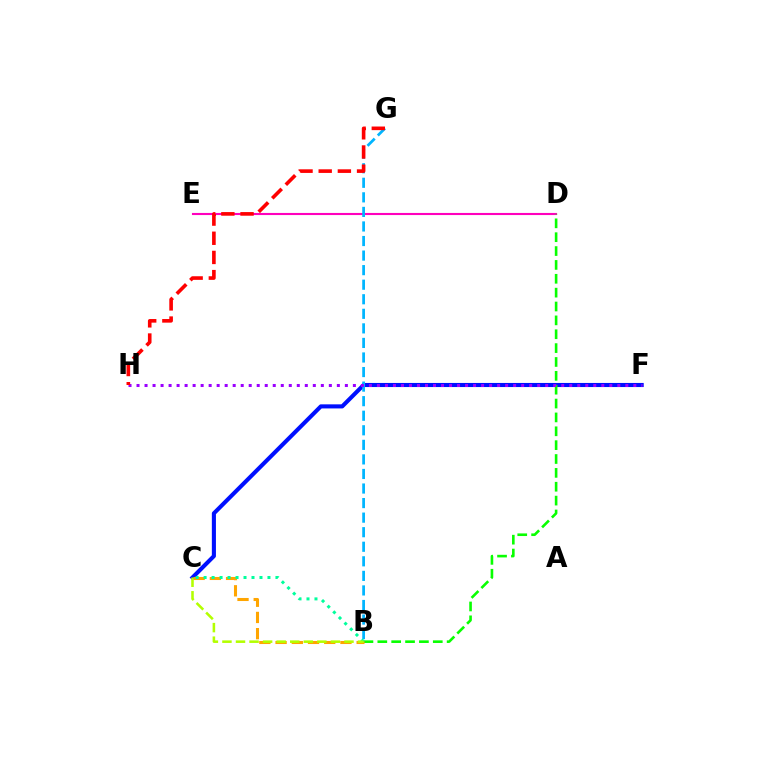{('D', 'E'): [{'color': '#ff00bd', 'line_style': 'solid', 'thickness': 1.52}], ('C', 'F'): [{'color': '#0010ff', 'line_style': 'solid', 'thickness': 2.95}], ('B', 'D'): [{'color': '#08ff00', 'line_style': 'dashed', 'thickness': 1.88}], ('B', 'G'): [{'color': '#00b5ff', 'line_style': 'dashed', 'thickness': 1.98}], ('F', 'H'): [{'color': '#9b00ff', 'line_style': 'dotted', 'thickness': 2.18}], ('B', 'C'): [{'color': '#ffa500', 'line_style': 'dashed', 'thickness': 2.2}, {'color': '#00ff9d', 'line_style': 'dotted', 'thickness': 2.17}, {'color': '#b3ff00', 'line_style': 'dashed', 'thickness': 1.84}], ('G', 'H'): [{'color': '#ff0000', 'line_style': 'dashed', 'thickness': 2.61}]}